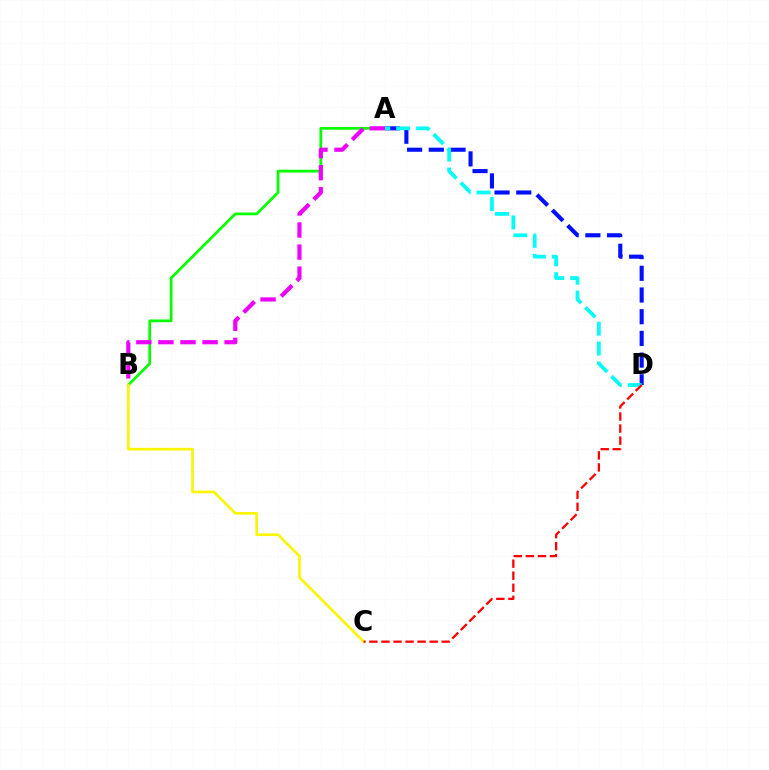{('A', 'B'): [{'color': '#08ff00', 'line_style': 'solid', 'thickness': 1.99}, {'color': '#ee00ff', 'line_style': 'dashed', 'thickness': 3.0}], ('A', 'D'): [{'color': '#0010ff', 'line_style': 'dashed', 'thickness': 2.95}, {'color': '#00fff6', 'line_style': 'dashed', 'thickness': 2.71}], ('B', 'C'): [{'color': '#fcf500', 'line_style': 'solid', 'thickness': 1.91}], ('C', 'D'): [{'color': '#ff0000', 'line_style': 'dashed', 'thickness': 1.64}]}